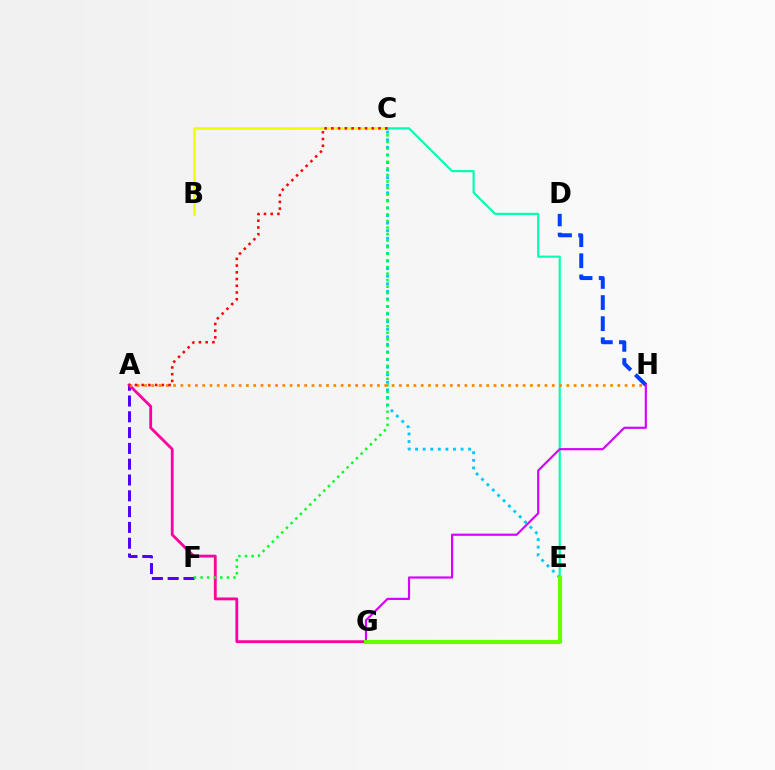{('B', 'C'): [{'color': '#eeff00', 'line_style': 'solid', 'thickness': 1.87}], ('A', 'F'): [{'color': '#4f00ff', 'line_style': 'dashed', 'thickness': 2.15}], ('A', 'G'): [{'color': '#ff00a0', 'line_style': 'solid', 'thickness': 2.03}], ('C', 'E'): [{'color': '#00c7ff', 'line_style': 'dotted', 'thickness': 2.06}, {'color': '#00ffaf', 'line_style': 'solid', 'thickness': 1.55}], ('C', 'F'): [{'color': '#00ff27', 'line_style': 'dotted', 'thickness': 1.79}], ('A', 'H'): [{'color': '#ff8800', 'line_style': 'dotted', 'thickness': 1.98}], ('D', 'H'): [{'color': '#003fff', 'line_style': 'dashed', 'thickness': 2.87}], ('A', 'C'): [{'color': '#ff0000', 'line_style': 'dotted', 'thickness': 1.83}], ('G', 'H'): [{'color': '#d600ff', 'line_style': 'solid', 'thickness': 1.56}], ('E', 'G'): [{'color': '#66ff00', 'line_style': 'solid', 'thickness': 2.98}]}